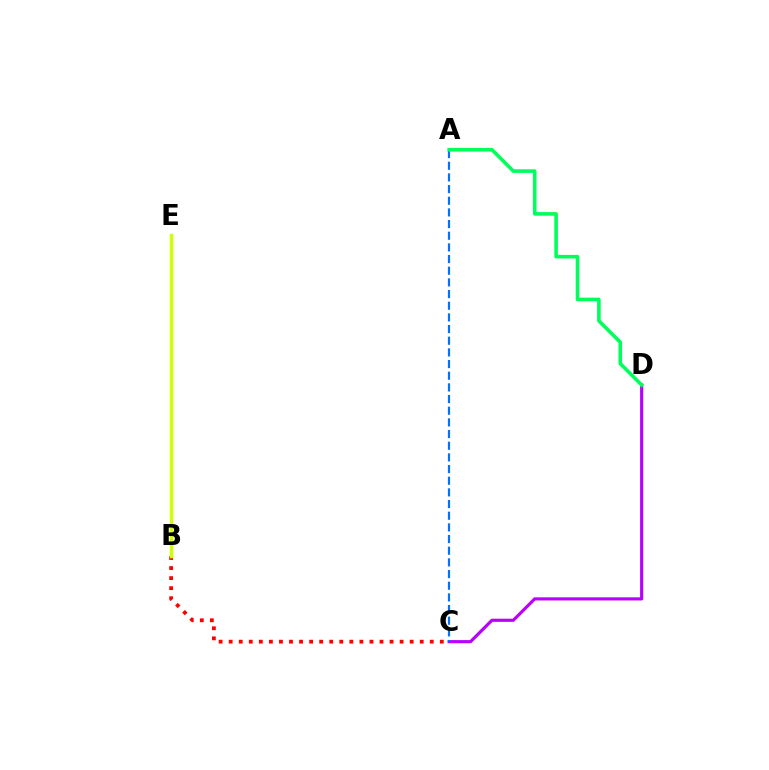{('C', 'D'): [{'color': '#b900ff', 'line_style': 'solid', 'thickness': 2.27}], ('B', 'C'): [{'color': '#ff0000', 'line_style': 'dotted', 'thickness': 2.73}], ('A', 'C'): [{'color': '#0074ff', 'line_style': 'dashed', 'thickness': 1.58}], ('B', 'E'): [{'color': '#d1ff00', 'line_style': 'solid', 'thickness': 2.5}], ('A', 'D'): [{'color': '#00ff5c', 'line_style': 'solid', 'thickness': 2.58}]}